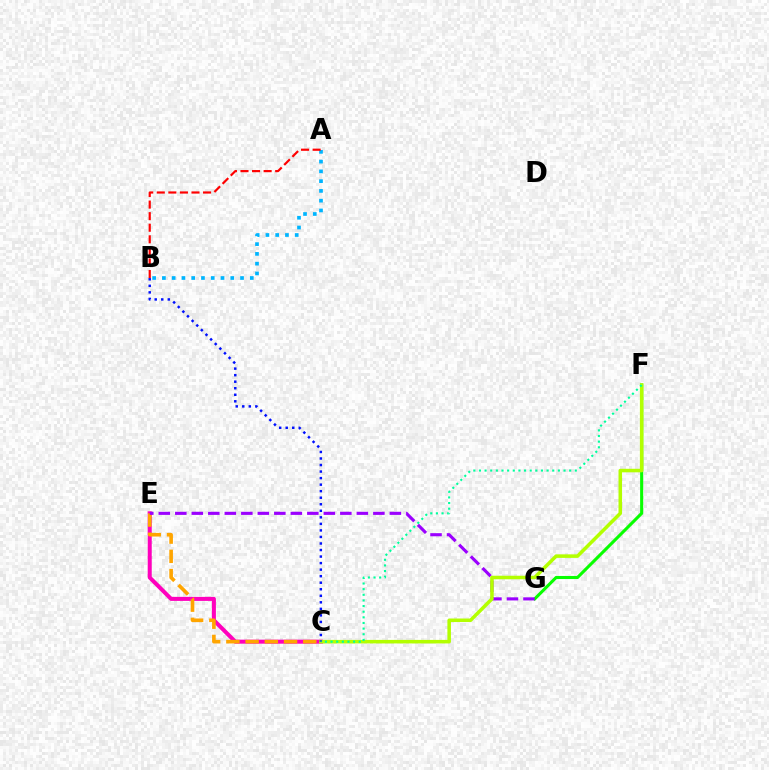{('F', 'G'): [{'color': '#08ff00', 'line_style': 'solid', 'thickness': 2.21}], ('A', 'B'): [{'color': '#00b5ff', 'line_style': 'dotted', 'thickness': 2.65}, {'color': '#ff0000', 'line_style': 'dashed', 'thickness': 1.57}], ('C', 'E'): [{'color': '#ff00bd', 'line_style': 'solid', 'thickness': 2.9}, {'color': '#ffa500', 'line_style': 'dashed', 'thickness': 2.61}], ('E', 'G'): [{'color': '#9b00ff', 'line_style': 'dashed', 'thickness': 2.24}], ('C', 'F'): [{'color': '#b3ff00', 'line_style': 'solid', 'thickness': 2.54}, {'color': '#00ff9d', 'line_style': 'dotted', 'thickness': 1.53}], ('B', 'C'): [{'color': '#0010ff', 'line_style': 'dotted', 'thickness': 1.78}]}